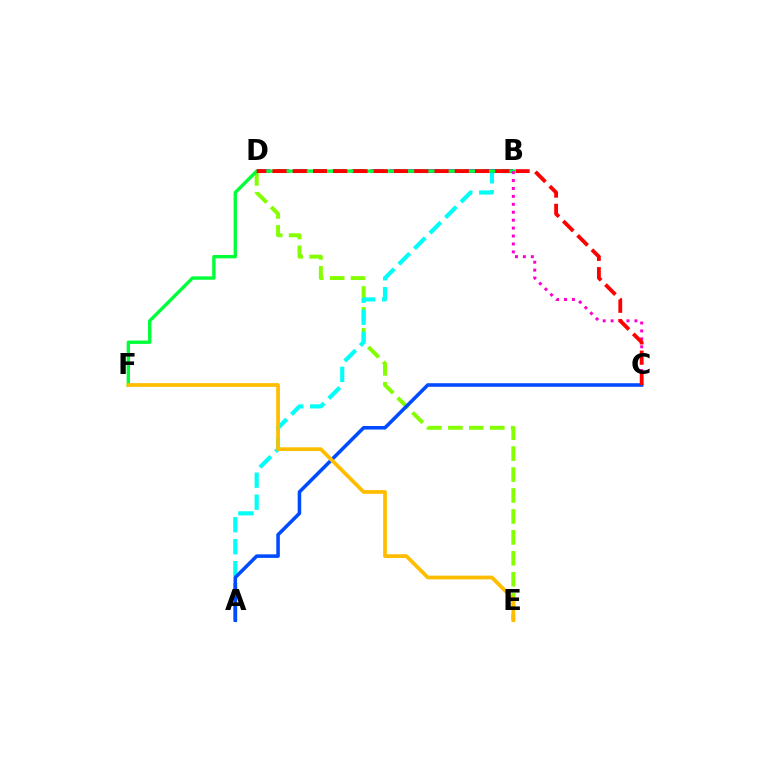{('D', 'E'): [{'color': '#84ff00', 'line_style': 'dashed', 'thickness': 2.85}], ('A', 'B'): [{'color': '#00fff6', 'line_style': 'dashed', 'thickness': 2.99}], ('B', 'D'): [{'color': '#7200ff', 'line_style': 'dashed', 'thickness': 2.57}], ('A', 'C'): [{'color': '#004bff', 'line_style': 'solid', 'thickness': 2.56}], ('B', 'F'): [{'color': '#00ff39', 'line_style': 'solid', 'thickness': 2.43}], ('B', 'C'): [{'color': '#ff00cf', 'line_style': 'dotted', 'thickness': 2.15}], ('C', 'D'): [{'color': '#ff0000', 'line_style': 'dashed', 'thickness': 2.75}], ('E', 'F'): [{'color': '#ffbd00', 'line_style': 'solid', 'thickness': 2.7}]}